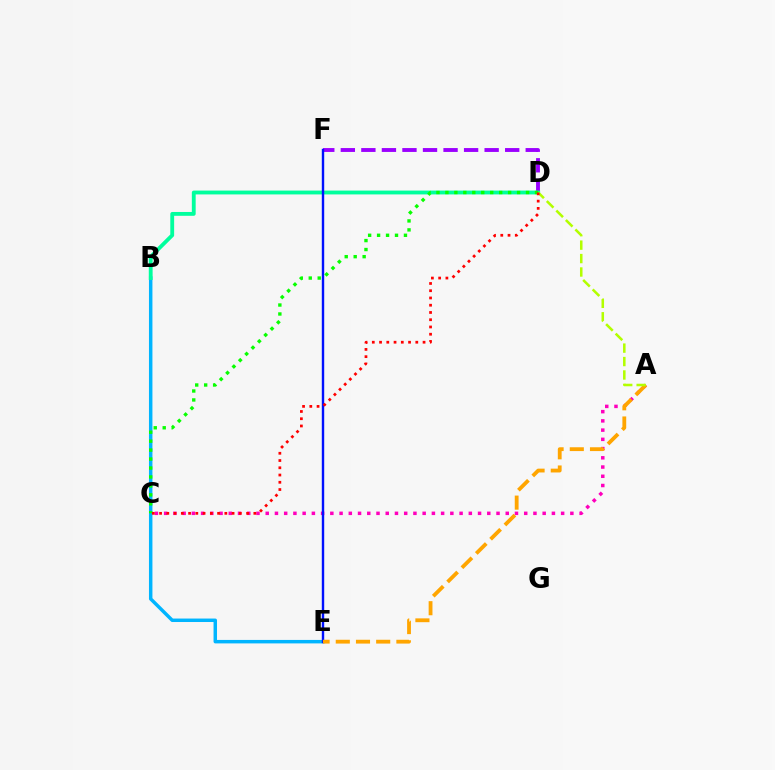{('B', 'E'): [{'color': '#00b5ff', 'line_style': 'solid', 'thickness': 2.5}], ('D', 'F'): [{'color': '#9b00ff', 'line_style': 'dashed', 'thickness': 2.79}], ('A', 'C'): [{'color': '#ff00bd', 'line_style': 'dotted', 'thickness': 2.51}], ('B', 'D'): [{'color': '#00ff9d', 'line_style': 'solid', 'thickness': 2.76}], ('E', 'F'): [{'color': '#0010ff', 'line_style': 'solid', 'thickness': 1.73}], ('A', 'E'): [{'color': '#ffa500', 'line_style': 'dashed', 'thickness': 2.74}], ('A', 'D'): [{'color': '#b3ff00', 'line_style': 'dashed', 'thickness': 1.82}], ('C', 'D'): [{'color': '#08ff00', 'line_style': 'dotted', 'thickness': 2.43}, {'color': '#ff0000', 'line_style': 'dotted', 'thickness': 1.97}]}